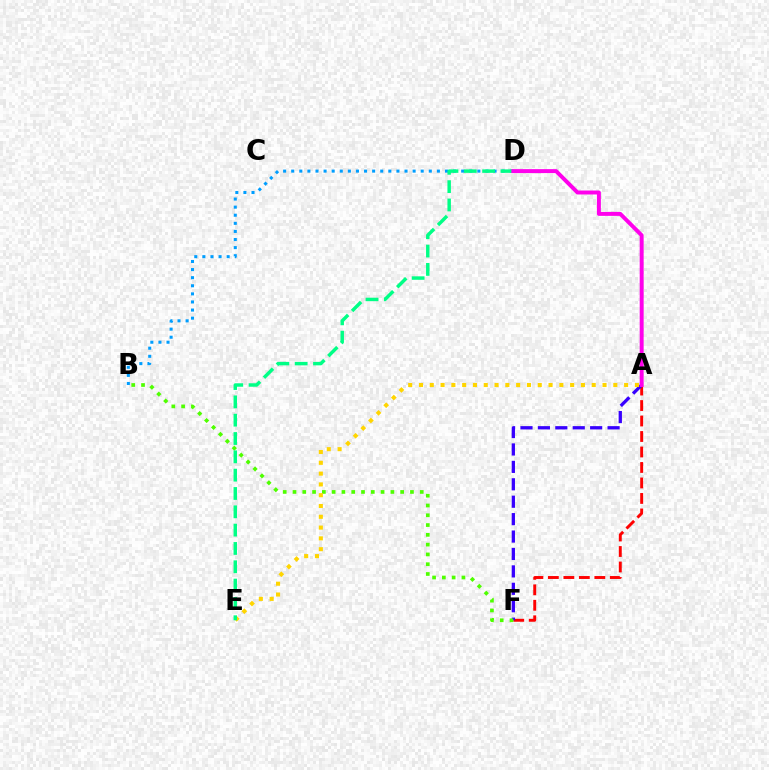{('A', 'F'): [{'color': '#ff0000', 'line_style': 'dashed', 'thickness': 2.1}, {'color': '#3700ff', 'line_style': 'dashed', 'thickness': 2.37}], ('B', 'D'): [{'color': '#009eff', 'line_style': 'dotted', 'thickness': 2.2}], ('B', 'F'): [{'color': '#4fff00', 'line_style': 'dotted', 'thickness': 2.66}], ('A', 'E'): [{'color': '#ffd500', 'line_style': 'dotted', 'thickness': 2.93}], ('D', 'E'): [{'color': '#00ff86', 'line_style': 'dashed', 'thickness': 2.49}], ('A', 'D'): [{'color': '#ff00ed', 'line_style': 'solid', 'thickness': 2.85}]}